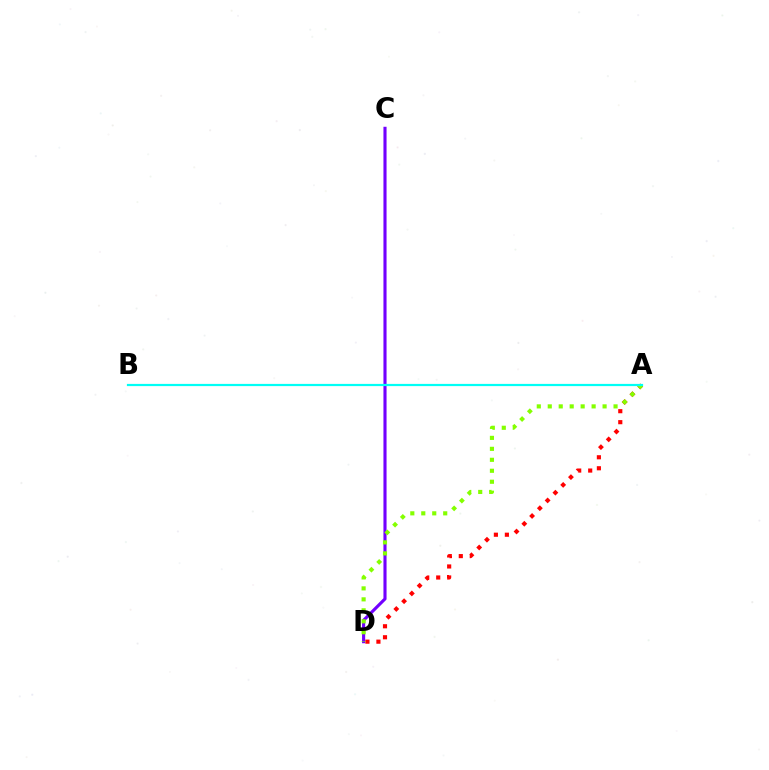{('C', 'D'): [{'color': '#7200ff', 'line_style': 'solid', 'thickness': 2.24}], ('A', 'D'): [{'color': '#ff0000', 'line_style': 'dotted', 'thickness': 2.99}, {'color': '#84ff00', 'line_style': 'dotted', 'thickness': 2.98}], ('A', 'B'): [{'color': '#00fff6', 'line_style': 'solid', 'thickness': 1.59}]}